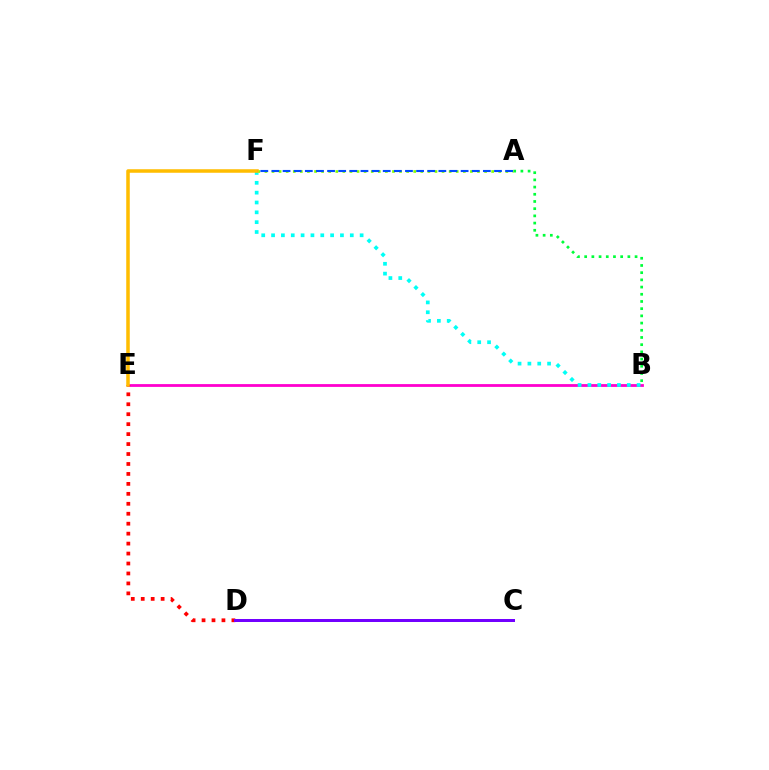{('A', 'B'): [{'color': '#00ff39', 'line_style': 'dotted', 'thickness': 1.96}], ('B', 'E'): [{'color': '#ff00cf', 'line_style': 'solid', 'thickness': 2.01}], ('A', 'F'): [{'color': '#84ff00', 'line_style': 'dotted', 'thickness': 1.93}, {'color': '#004bff', 'line_style': 'dashed', 'thickness': 1.51}], ('D', 'E'): [{'color': '#ff0000', 'line_style': 'dotted', 'thickness': 2.7}], ('B', 'F'): [{'color': '#00fff6', 'line_style': 'dotted', 'thickness': 2.67}], ('E', 'F'): [{'color': '#ffbd00', 'line_style': 'solid', 'thickness': 2.54}], ('C', 'D'): [{'color': '#7200ff', 'line_style': 'solid', 'thickness': 2.16}]}